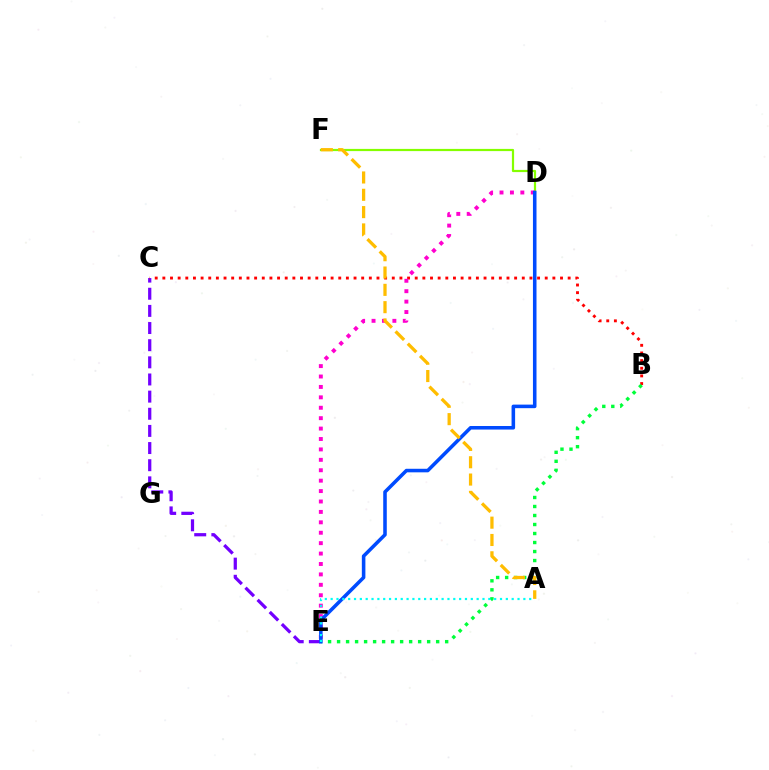{('C', 'E'): [{'color': '#7200ff', 'line_style': 'dashed', 'thickness': 2.33}], ('B', 'C'): [{'color': '#ff0000', 'line_style': 'dotted', 'thickness': 2.08}], ('D', 'F'): [{'color': '#84ff00', 'line_style': 'solid', 'thickness': 1.59}], ('D', 'E'): [{'color': '#ff00cf', 'line_style': 'dotted', 'thickness': 2.83}, {'color': '#004bff', 'line_style': 'solid', 'thickness': 2.56}], ('B', 'E'): [{'color': '#00ff39', 'line_style': 'dotted', 'thickness': 2.45}], ('A', 'F'): [{'color': '#ffbd00', 'line_style': 'dashed', 'thickness': 2.35}], ('A', 'E'): [{'color': '#00fff6', 'line_style': 'dotted', 'thickness': 1.59}]}